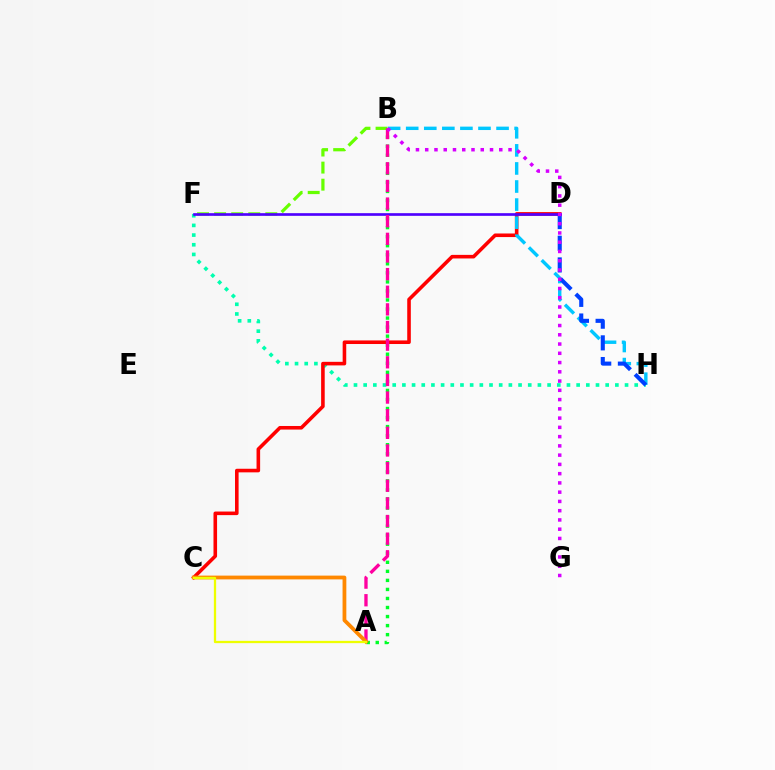{('F', 'H'): [{'color': '#00ffaf', 'line_style': 'dotted', 'thickness': 2.63}], ('A', 'B'): [{'color': '#00ff27', 'line_style': 'dotted', 'thickness': 2.46}, {'color': '#ff00a0', 'line_style': 'dashed', 'thickness': 2.4}], ('C', 'D'): [{'color': '#ff0000', 'line_style': 'solid', 'thickness': 2.58}], ('B', 'H'): [{'color': '#00c7ff', 'line_style': 'dashed', 'thickness': 2.45}], ('B', 'F'): [{'color': '#66ff00', 'line_style': 'dashed', 'thickness': 2.32}], ('D', 'H'): [{'color': '#003fff', 'line_style': 'dashed', 'thickness': 2.95}], ('D', 'F'): [{'color': '#4f00ff', 'line_style': 'solid', 'thickness': 1.92}], ('A', 'C'): [{'color': '#ff8800', 'line_style': 'solid', 'thickness': 2.72}, {'color': '#eeff00', 'line_style': 'solid', 'thickness': 1.65}], ('B', 'G'): [{'color': '#d600ff', 'line_style': 'dotted', 'thickness': 2.52}]}